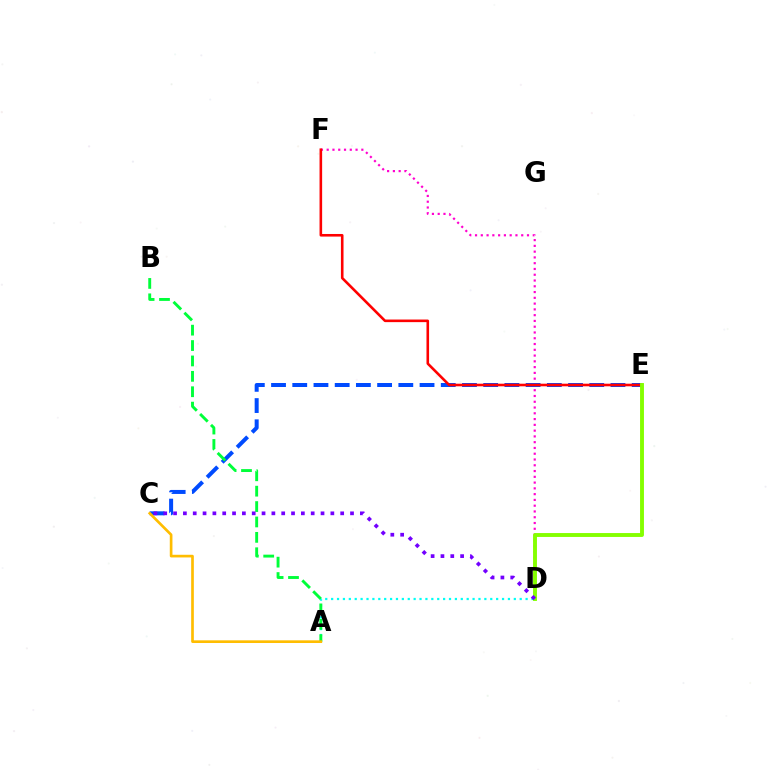{('D', 'F'): [{'color': '#ff00cf', 'line_style': 'dotted', 'thickness': 1.57}], ('A', 'D'): [{'color': '#00fff6', 'line_style': 'dotted', 'thickness': 1.6}], ('C', 'E'): [{'color': '#004bff', 'line_style': 'dashed', 'thickness': 2.88}], ('E', 'F'): [{'color': '#ff0000', 'line_style': 'solid', 'thickness': 1.87}], ('A', 'B'): [{'color': '#00ff39', 'line_style': 'dashed', 'thickness': 2.09}], ('D', 'E'): [{'color': '#84ff00', 'line_style': 'solid', 'thickness': 2.8}], ('A', 'C'): [{'color': '#ffbd00', 'line_style': 'solid', 'thickness': 1.92}], ('C', 'D'): [{'color': '#7200ff', 'line_style': 'dotted', 'thickness': 2.67}]}